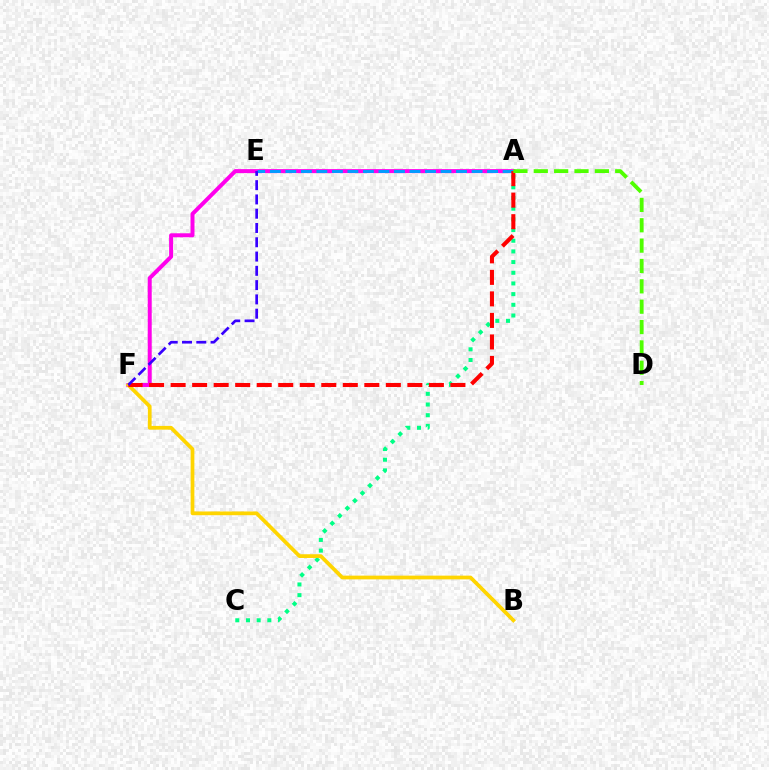{('A', 'F'): [{'color': '#ff00ed', 'line_style': 'solid', 'thickness': 2.87}, {'color': '#ff0000', 'line_style': 'dashed', 'thickness': 2.92}], ('A', 'C'): [{'color': '#00ff86', 'line_style': 'dotted', 'thickness': 2.9}], ('B', 'F'): [{'color': '#ffd500', 'line_style': 'solid', 'thickness': 2.69}], ('A', 'E'): [{'color': '#009eff', 'line_style': 'dashed', 'thickness': 2.11}], ('E', 'F'): [{'color': '#3700ff', 'line_style': 'dashed', 'thickness': 1.94}], ('A', 'D'): [{'color': '#4fff00', 'line_style': 'dashed', 'thickness': 2.77}]}